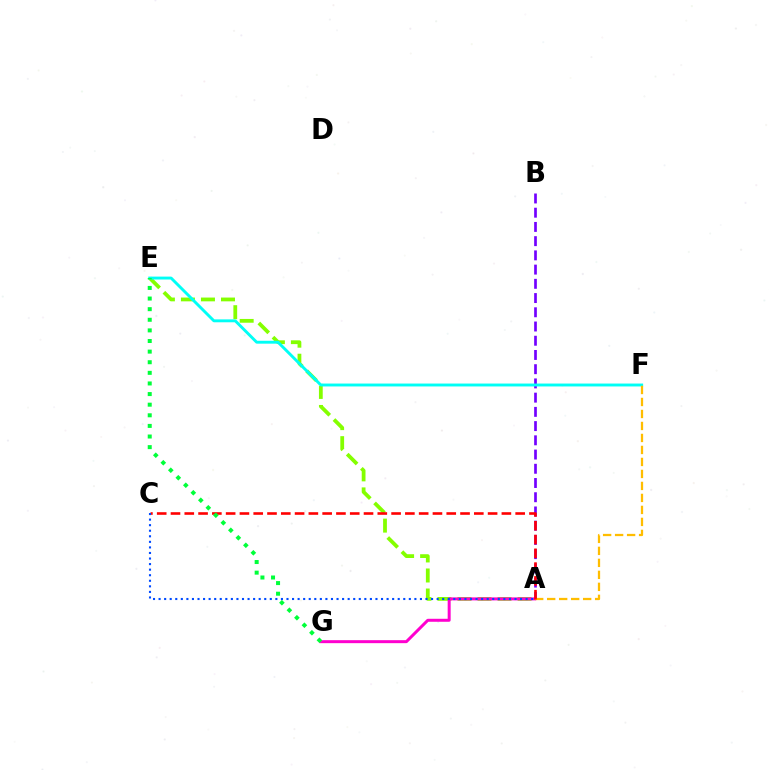{('A', 'B'): [{'color': '#7200ff', 'line_style': 'dashed', 'thickness': 1.93}], ('A', 'E'): [{'color': '#84ff00', 'line_style': 'dashed', 'thickness': 2.72}], ('A', 'G'): [{'color': '#ff00cf', 'line_style': 'solid', 'thickness': 2.15}], ('E', 'F'): [{'color': '#00fff6', 'line_style': 'solid', 'thickness': 2.09}], ('A', 'F'): [{'color': '#ffbd00', 'line_style': 'dashed', 'thickness': 1.63}], ('A', 'C'): [{'color': '#ff0000', 'line_style': 'dashed', 'thickness': 1.87}, {'color': '#004bff', 'line_style': 'dotted', 'thickness': 1.51}], ('E', 'G'): [{'color': '#00ff39', 'line_style': 'dotted', 'thickness': 2.88}]}